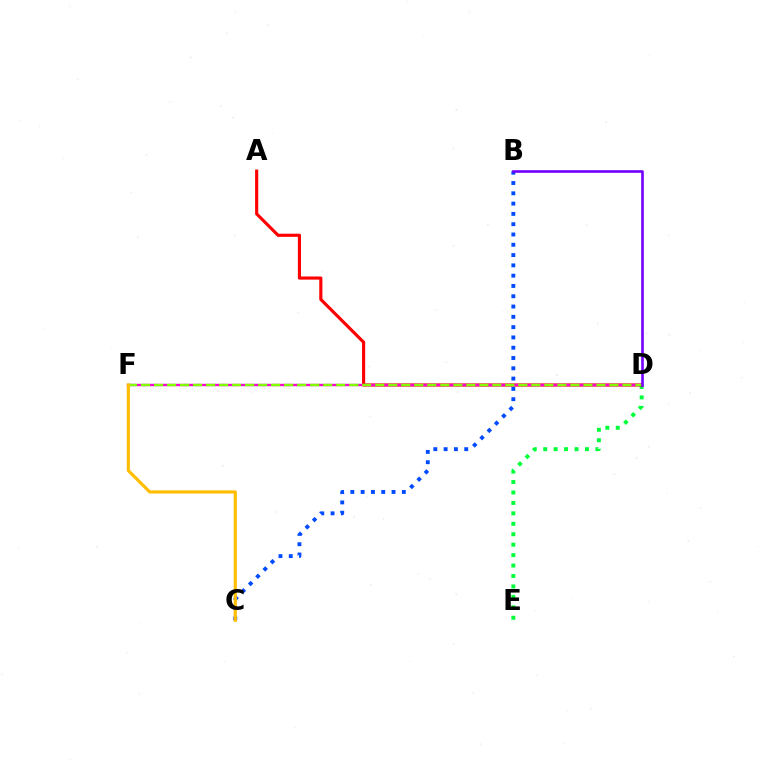{('D', 'E'): [{'color': '#00ff39', 'line_style': 'dotted', 'thickness': 2.84}], ('A', 'D'): [{'color': '#ff0000', 'line_style': 'solid', 'thickness': 2.26}], ('D', 'F'): [{'color': '#00fff6', 'line_style': 'dashed', 'thickness': 1.52}, {'color': '#ff00cf', 'line_style': 'solid', 'thickness': 1.69}, {'color': '#84ff00', 'line_style': 'dashed', 'thickness': 1.77}], ('B', 'C'): [{'color': '#004bff', 'line_style': 'dotted', 'thickness': 2.8}], ('B', 'D'): [{'color': '#7200ff', 'line_style': 'solid', 'thickness': 1.88}], ('C', 'F'): [{'color': '#ffbd00', 'line_style': 'solid', 'thickness': 2.27}]}